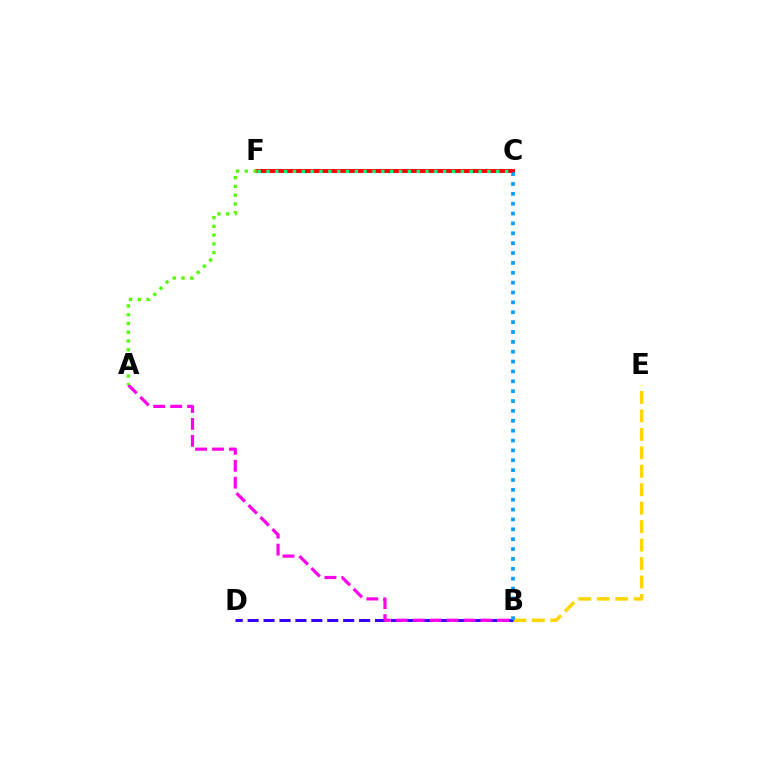{('B', 'E'): [{'color': '#ffd500', 'line_style': 'dashed', 'thickness': 2.51}], ('C', 'F'): [{'color': '#ff0000', 'line_style': 'solid', 'thickness': 2.78}, {'color': '#00ff86', 'line_style': 'dotted', 'thickness': 2.4}], ('B', 'D'): [{'color': '#3700ff', 'line_style': 'dashed', 'thickness': 2.16}], ('B', 'C'): [{'color': '#009eff', 'line_style': 'dotted', 'thickness': 2.68}], ('A', 'B'): [{'color': '#ff00ed', 'line_style': 'dashed', 'thickness': 2.3}], ('A', 'F'): [{'color': '#4fff00', 'line_style': 'dotted', 'thickness': 2.38}]}